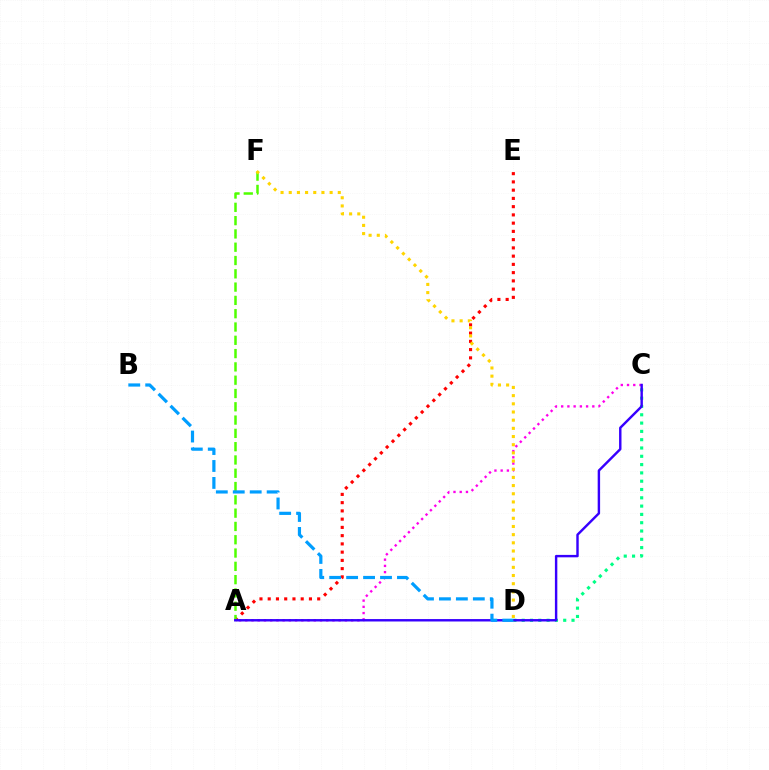{('C', 'D'): [{'color': '#00ff86', 'line_style': 'dotted', 'thickness': 2.26}], ('A', 'E'): [{'color': '#ff0000', 'line_style': 'dotted', 'thickness': 2.24}], ('A', 'C'): [{'color': '#ff00ed', 'line_style': 'dotted', 'thickness': 1.69}, {'color': '#3700ff', 'line_style': 'solid', 'thickness': 1.74}], ('A', 'F'): [{'color': '#4fff00', 'line_style': 'dashed', 'thickness': 1.81}], ('B', 'D'): [{'color': '#009eff', 'line_style': 'dashed', 'thickness': 2.3}], ('D', 'F'): [{'color': '#ffd500', 'line_style': 'dotted', 'thickness': 2.22}]}